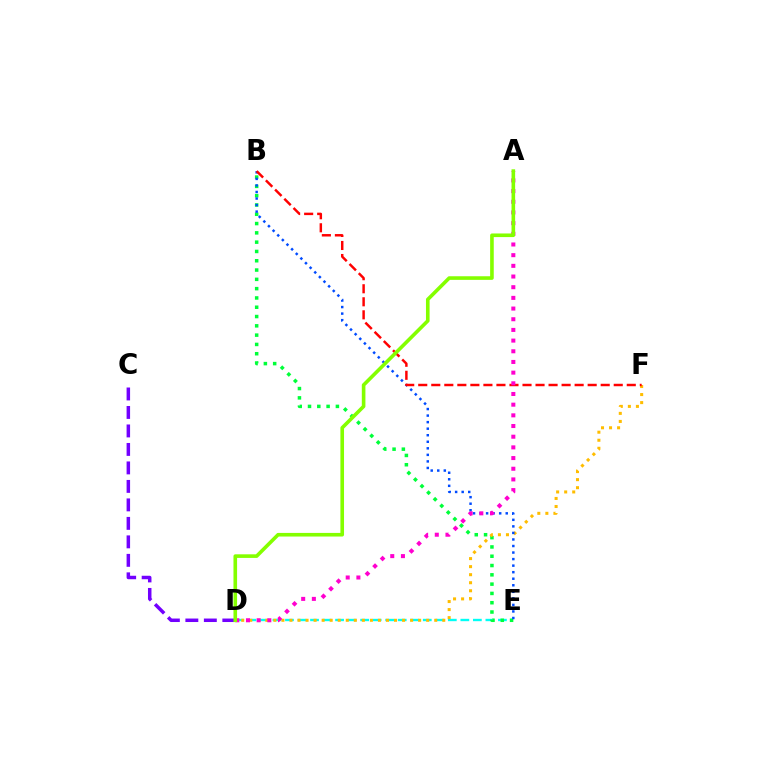{('D', 'E'): [{'color': '#00fff6', 'line_style': 'dashed', 'thickness': 1.7}], ('B', 'E'): [{'color': '#00ff39', 'line_style': 'dotted', 'thickness': 2.53}, {'color': '#004bff', 'line_style': 'dotted', 'thickness': 1.78}], ('D', 'F'): [{'color': '#ffbd00', 'line_style': 'dotted', 'thickness': 2.19}], ('B', 'F'): [{'color': '#ff0000', 'line_style': 'dashed', 'thickness': 1.77}], ('C', 'D'): [{'color': '#7200ff', 'line_style': 'dashed', 'thickness': 2.51}], ('A', 'D'): [{'color': '#ff00cf', 'line_style': 'dotted', 'thickness': 2.9}, {'color': '#84ff00', 'line_style': 'solid', 'thickness': 2.6}]}